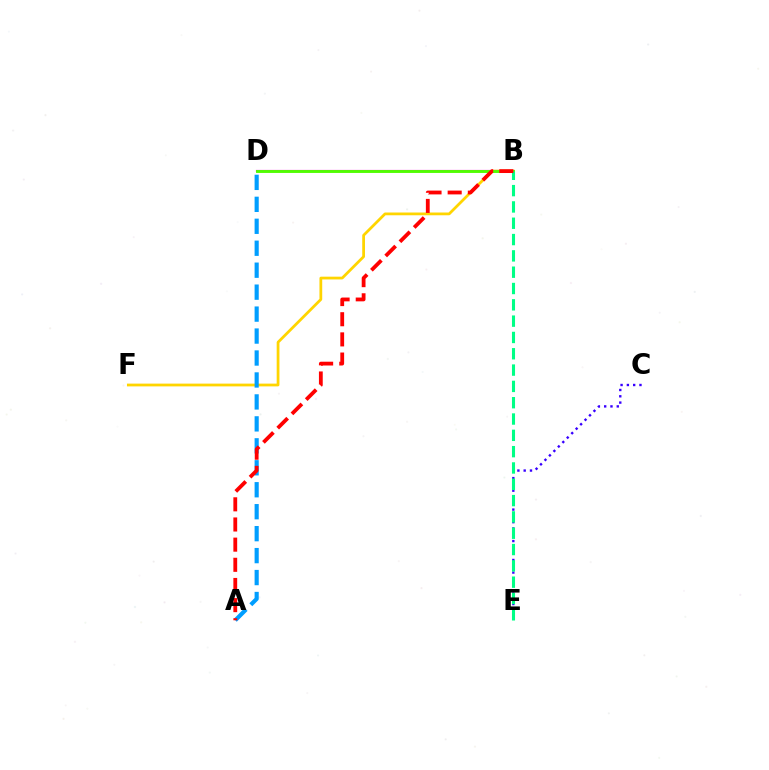{('B', 'D'): [{'color': '#ff00ed', 'line_style': 'solid', 'thickness': 1.57}, {'color': '#4fff00', 'line_style': 'solid', 'thickness': 2.07}], ('C', 'E'): [{'color': '#3700ff', 'line_style': 'dotted', 'thickness': 1.71}], ('B', 'F'): [{'color': '#ffd500', 'line_style': 'solid', 'thickness': 1.99}], ('A', 'D'): [{'color': '#009eff', 'line_style': 'dashed', 'thickness': 2.98}], ('B', 'E'): [{'color': '#00ff86', 'line_style': 'dashed', 'thickness': 2.22}], ('A', 'B'): [{'color': '#ff0000', 'line_style': 'dashed', 'thickness': 2.74}]}